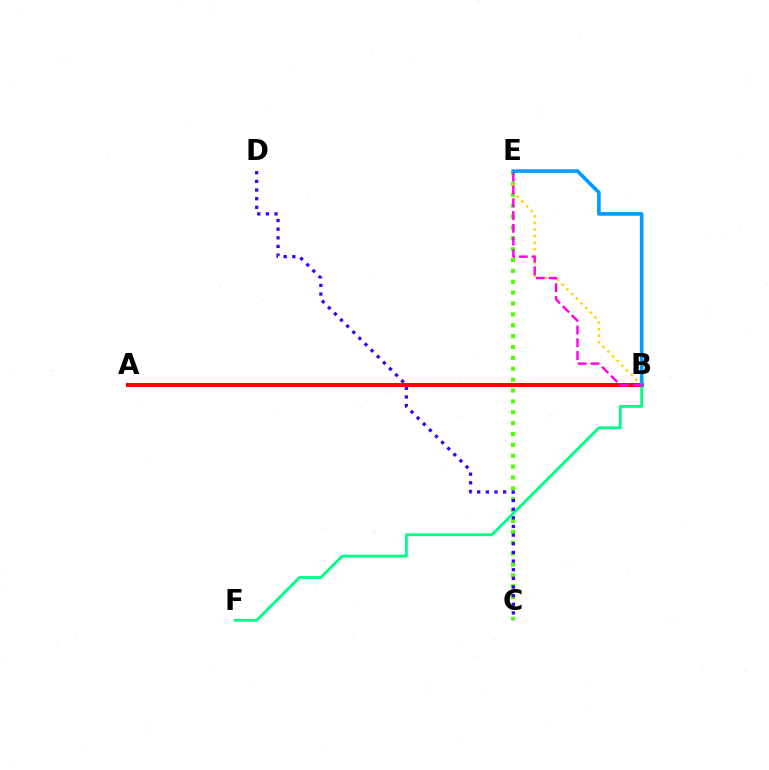{('B', 'F'): [{'color': '#00ff86', 'line_style': 'solid', 'thickness': 2.05}], ('C', 'E'): [{'color': '#4fff00', 'line_style': 'dotted', 'thickness': 2.95}], ('B', 'E'): [{'color': '#ffd500', 'line_style': 'dotted', 'thickness': 1.79}, {'color': '#009eff', 'line_style': 'solid', 'thickness': 2.63}, {'color': '#ff00ed', 'line_style': 'dashed', 'thickness': 1.74}], ('C', 'D'): [{'color': '#3700ff', 'line_style': 'dotted', 'thickness': 2.35}], ('A', 'B'): [{'color': '#ff0000', 'line_style': 'solid', 'thickness': 2.92}]}